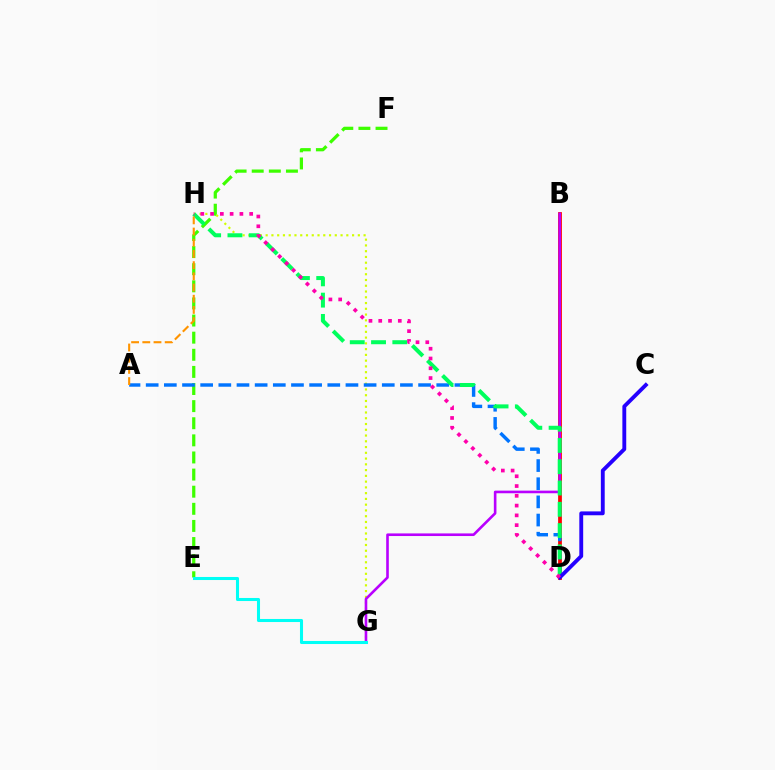{('B', 'D'): [{'color': '#ff0000', 'line_style': 'solid', 'thickness': 2.71}], ('E', 'F'): [{'color': '#3dff00', 'line_style': 'dashed', 'thickness': 2.32}], ('G', 'H'): [{'color': '#d1ff00', 'line_style': 'dotted', 'thickness': 1.57}], ('B', 'G'): [{'color': '#b900ff', 'line_style': 'solid', 'thickness': 1.88}], ('A', 'D'): [{'color': '#0074ff', 'line_style': 'dashed', 'thickness': 2.47}], ('E', 'G'): [{'color': '#00fff6', 'line_style': 'solid', 'thickness': 2.2}], ('D', 'H'): [{'color': '#00ff5c', 'line_style': 'dashed', 'thickness': 2.89}, {'color': '#ff00ac', 'line_style': 'dotted', 'thickness': 2.66}], ('C', 'D'): [{'color': '#2500ff', 'line_style': 'solid', 'thickness': 2.78}], ('A', 'H'): [{'color': '#ff9400', 'line_style': 'dashed', 'thickness': 1.52}]}